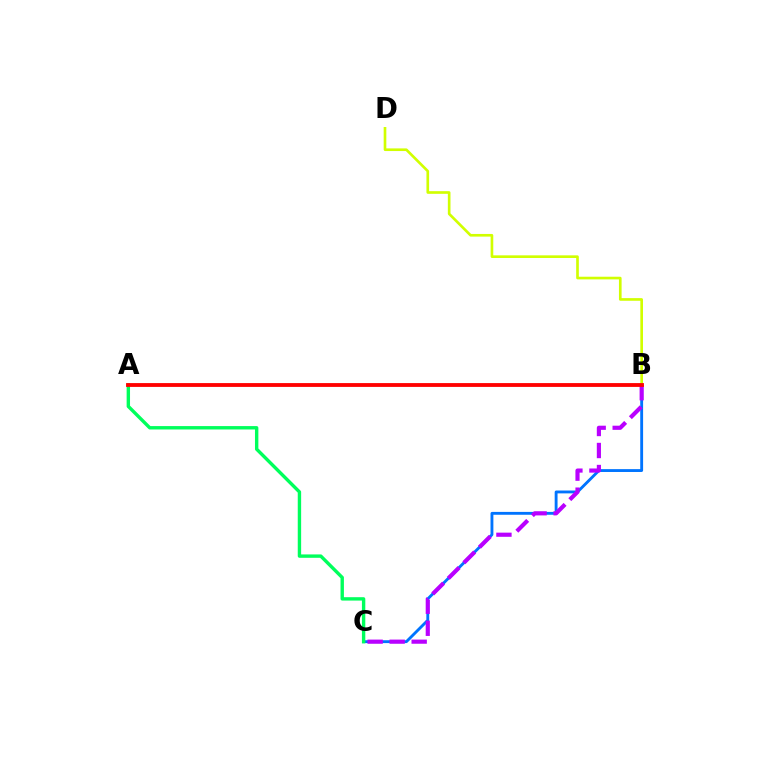{('B', 'C'): [{'color': '#0074ff', 'line_style': 'solid', 'thickness': 2.06}, {'color': '#b900ff', 'line_style': 'dashed', 'thickness': 2.99}], ('B', 'D'): [{'color': '#d1ff00', 'line_style': 'solid', 'thickness': 1.91}], ('A', 'C'): [{'color': '#00ff5c', 'line_style': 'solid', 'thickness': 2.44}], ('A', 'B'): [{'color': '#ff0000', 'line_style': 'solid', 'thickness': 2.75}]}